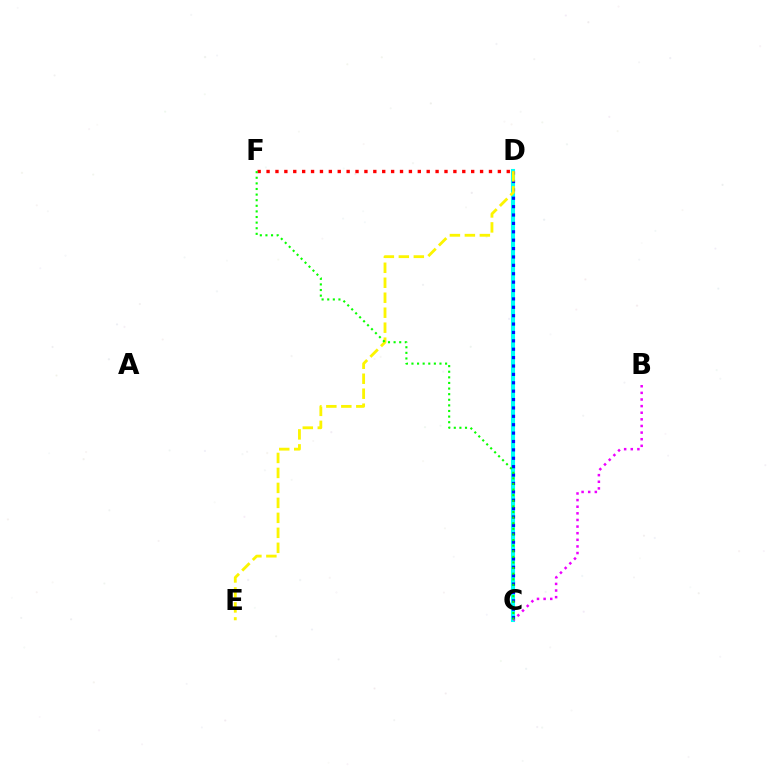{('C', 'D'): [{'color': '#00fff6', 'line_style': 'solid', 'thickness': 2.95}, {'color': '#0010ff', 'line_style': 'dotted', 'thickness': 2.28}], ('B', 'C'): [{'color': '#ee00ff', 'line_style': 'dotted', 'thickness': 1.8}], ('D', 'F'): [{'color': '#ff0000', 'line_style': 'dotted', 'thickness': 2.42}], ('D', 'E'): [{'color': '#fcf500', 'line_style': 'dashed', 'thickness': 2.03}], ('C', 'F'): [{'color': '#08ff00', 'line_style': 'dotted', 'thickness': 1.52}]}